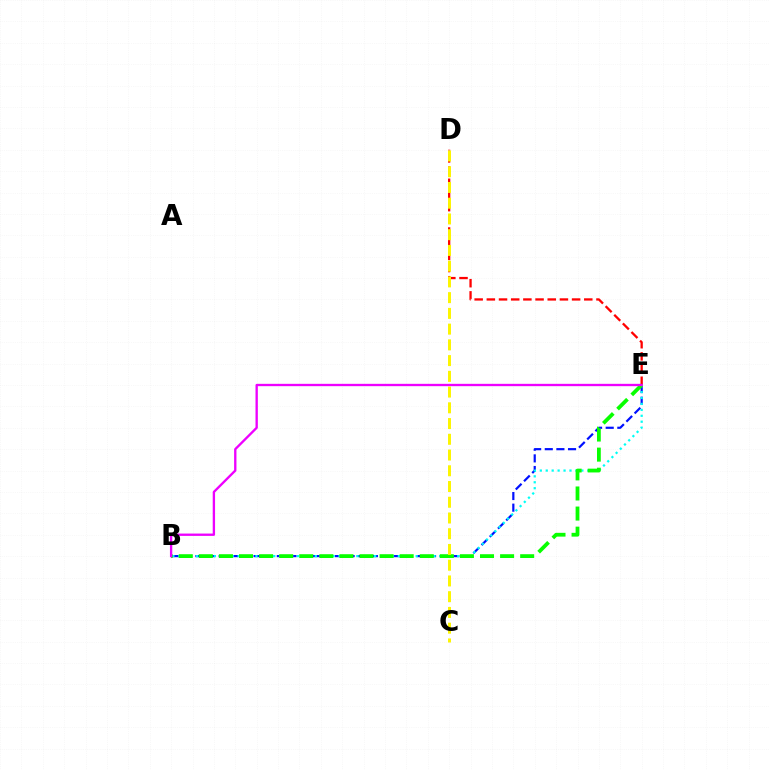{('B', 'E'): [{'color': '#0010ff', 'line_style': 'dashed', 'thickness': 1.58}, {'color': '#00fff6', 'line_style': 'dotted', 'thickness': 1.61}, {'color': '#08ff00', 'line_style': 'dashed', 'thickness': 2.73}, {'color': '#ee00ff', 'line_style': 'solid', 'thickness': 1.68}], ('D', 'E'): [{'color': '#ff0000', 'line_style': 'dashed', 'thickness': 1.65}], ('C', 'D'): [{'color': '#fcf500', 'line_style': 'dashed', 'thickness': 2.14}]}